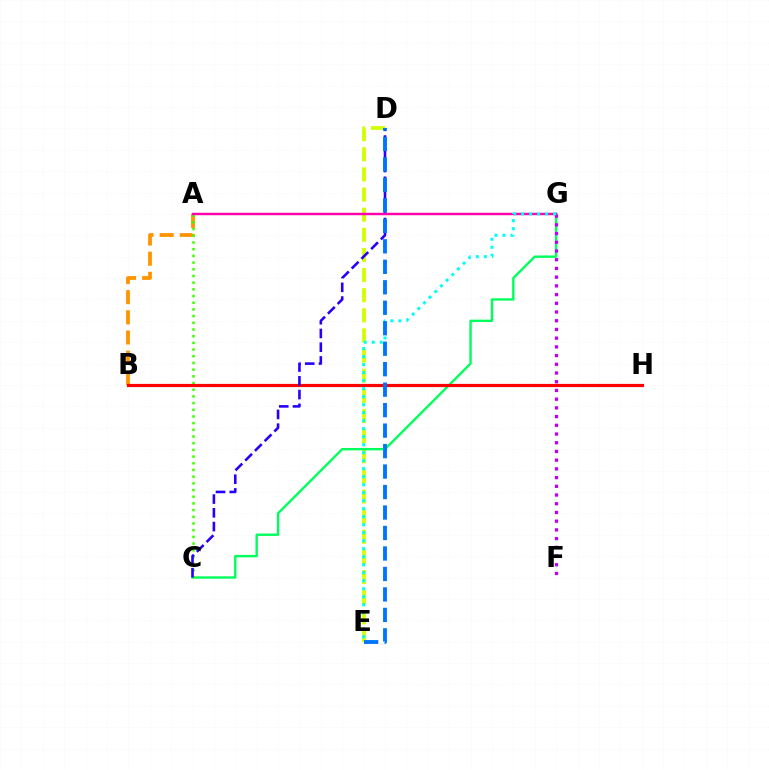{('D', 'E'): [{'color': '#d1ff00', 'line_style': 'dashed', 'thickness': 2.73}, {'color': '#0074ff', 'line_style': 'dashed', 'thickness': 2.78}], ('C', 'G'): [{'color': '#00ff5c', 'line_style': 'solid', 'thickness': 1.72}], ('F', 'G'): [{'color': '#b900ff', 'line_style': 'dotted', 'thickness': 2.37}], ('A', 'B'): [{'color': '#ff9400', 'line_style': 'dashed', 'thickness': 2.74}], ('A', 'C'): [{'color': '#3dff00', 'line_style': 'dotted', 'thickness': 1.82}], ('B', 'H'): [{'color': '#ff0000', 'line_style': 'solid', 'thickness': 2.3}], ('C', 'D'): [{'color': '#2500ff', 'line_style': 'dashed', 'thickness': 1.87}], ('A', 'G'): [{'color': '#ff00ac', 'line_style': 'solid', 'thickness': 1.76}], ('E', 'G'): [{'color': '#00fff6', 'line_style': 'dotted', 'thickness': 2.17}]}